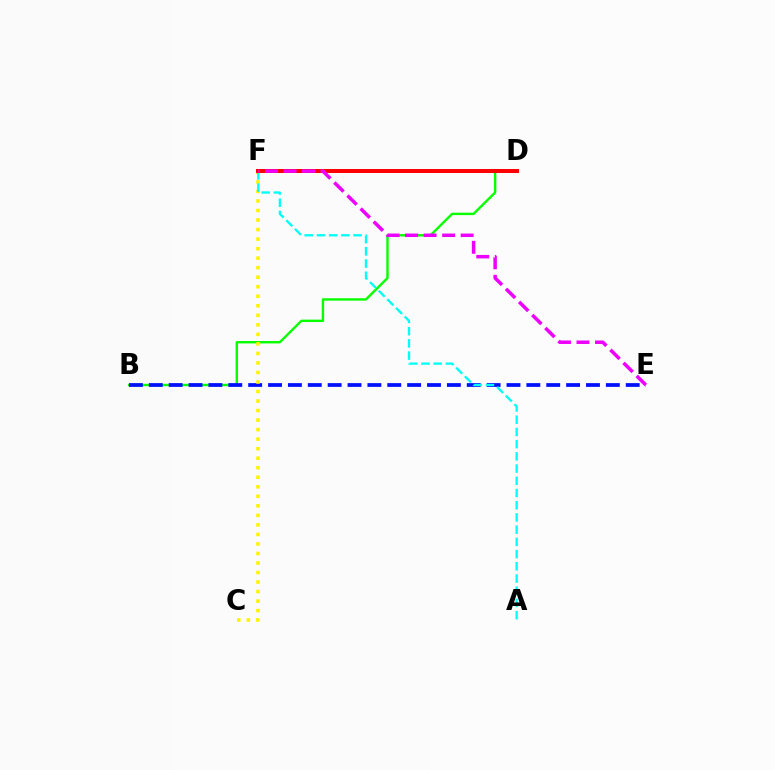{('B', 'D'): [{'color': '#08ff00', 'line_style': 'solid', 'thickness': 1.73}], ('B', 'E'): [{'color': '#0010ff', 'line_style': 'dashed', 'thickness': 2.7}], ('C', 'F'): [{'color': '#fcf500', 'line_style': 'dotted', 'thickness': 2.59}], ('A', 'F'): [{'color': '#00fff6', 'line_style': 'dashed', 'thickness': 1.66}], ('D', 'F'): [{'color': '#ff0000', 'line_style': 'solid', 'thickness': 2.88}], ('E', 'F'): [{'color': '#ee00ff', 'line_style': 'dashed', 'thickness': 2.51}]}